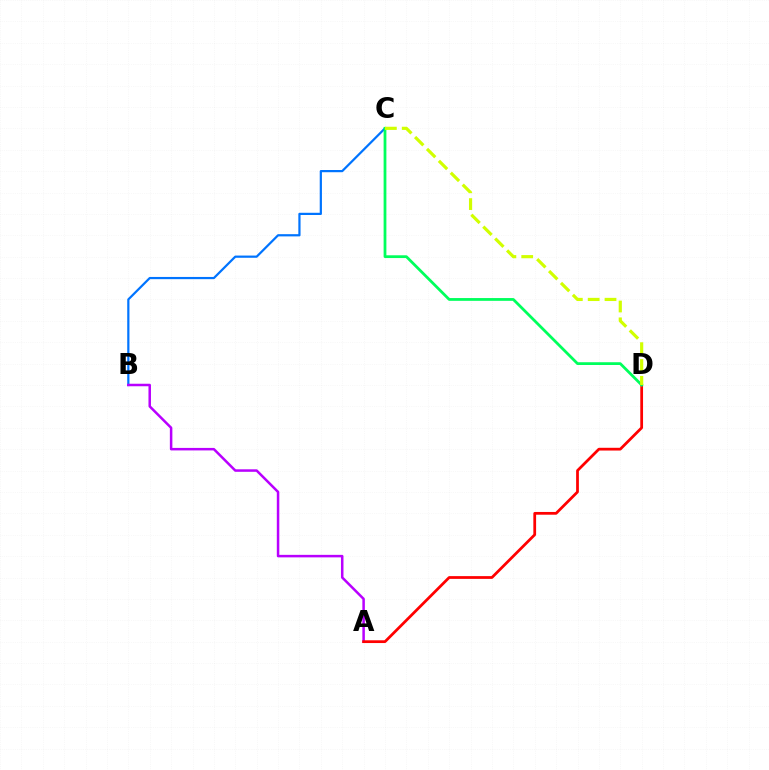{('B', 'C'): [{'color': '#0074ff', 'line_style': 'solid', 'thickness': 1.6}], ('A', 'B'): [{'color': '#b900ff', 'line_style': 'solid', 'thickness': 1.81}], ('A', 'D'): [{'color': '#ff0000', 'line_style': 'solid', 'thickness': 1.98}], ('C', 'D'): [{'color': '#00ff5c', 'line_style': 'solid', 'thickness': 2.0}, {'color': '#d1ff00', 'line_style': 'dashed', 'thickness': 2.29}]}